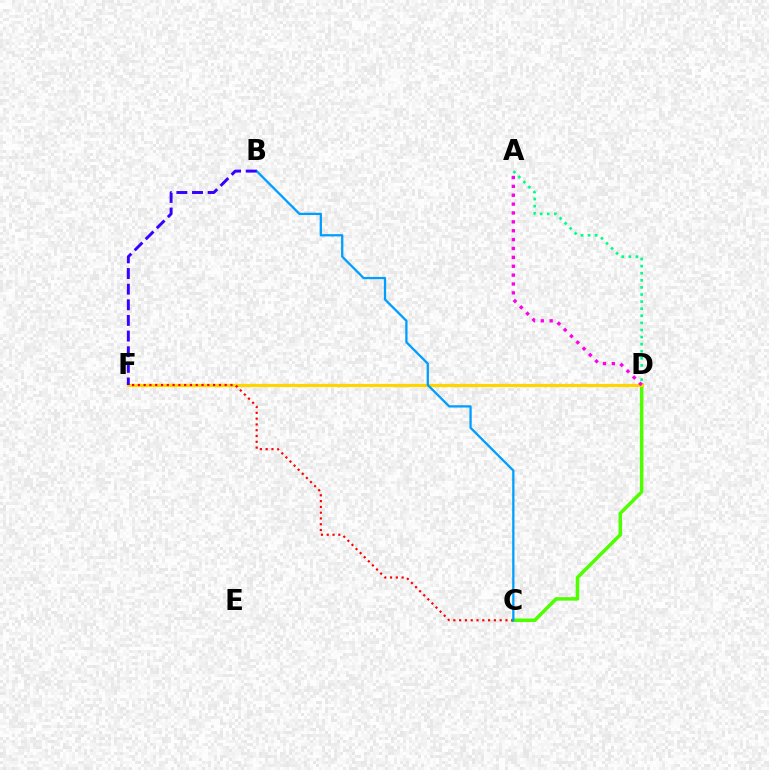{('C', 'D'): [{'color': '#4fff00', 'line_style': 'solid', 'thickness': 2.53}], ('D', 'F'): [{'color': '#ffd500', 'line_style': 'solid', 'thickness': 2.3}], ('C', 'F'): [{'color': '#ff0000', 'line_style': 'dotted', 'thickness': 1.57}], ('B', 'C'): [{'color': '#009eff', 'line_style': 'solid', 'thickness': 1.64}], ('B', 'F'): [{'color': '#3700ff', 'line_style': 'dashed', 'thickness': 2.12}], ('A', 'D'): [{'color': '#ff00ed', 'line_style': 'dotted', 'thickness': 2.41}, {'color': '#00ff86', 'line_style': 'dotted', 'thickness': 1.93}]}